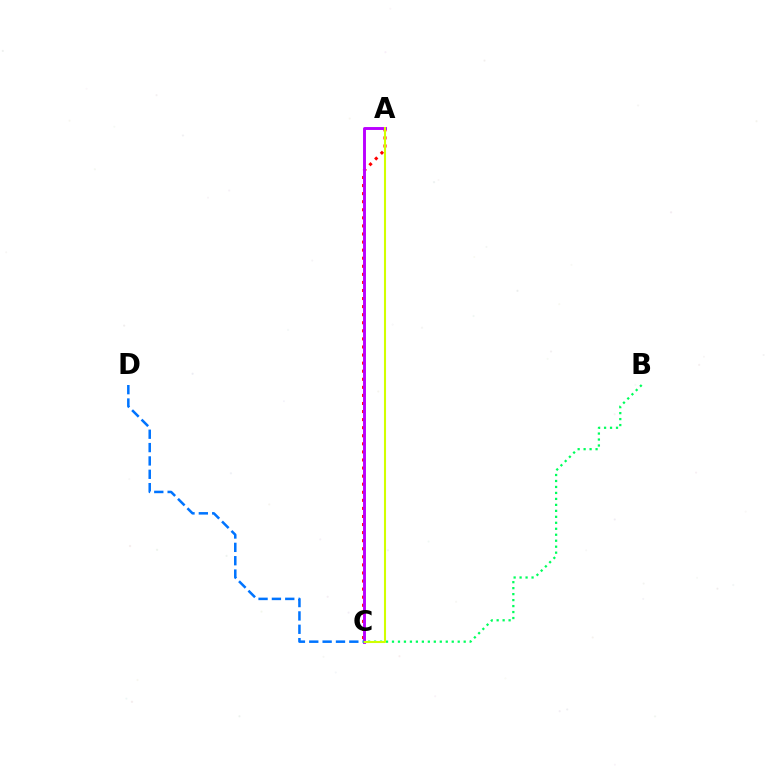{('A', 'C'): [{'color': '#ff0000', 'line_style': 'dotted', 'thickness': 2.19}, {'color': '#b900ff', 'line_style': 'solid', 'thickness': 2.09}, {'color': '#d1ff00', 'line_style': 'solid', 'thickness': 1.5}], ('B', 'C'): [{'color': '#00ff5c', 'line_style': 'dotted', 'thickness': 1.62}], ('C', 'D'): [{'color': '#0074ff', 'line_style': 'dashed', 'thickness': 1.81}]}